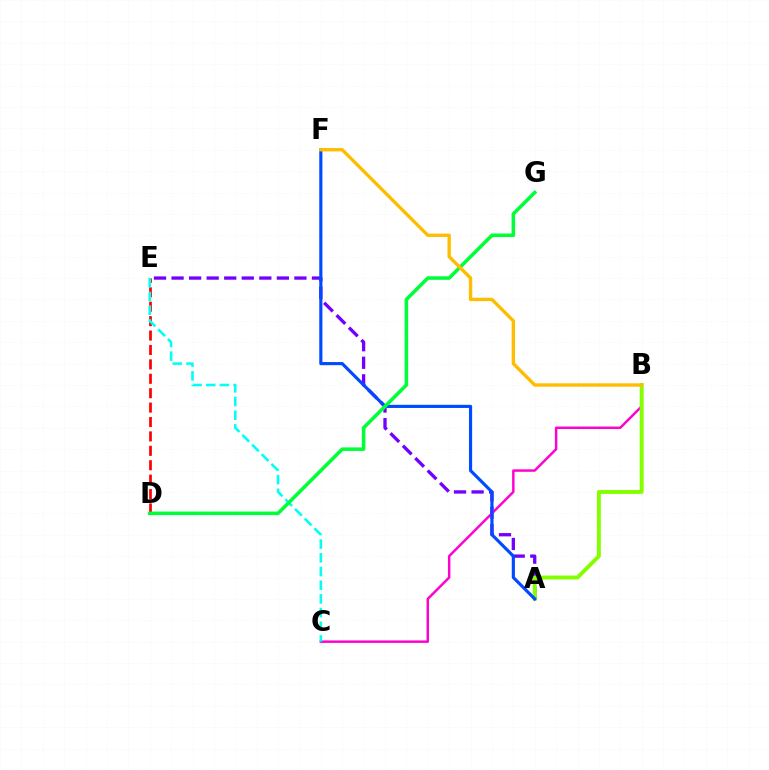{('A', 'E'): [{'color': '#7200ff', 'line_style': 'dashed', 'thickness': 2.38}], ('B', 'C'): [{'color': '#ff00cf', 'line_style': 'solid', 'thickness': 1.77}], ('D', 'E'): [{'color': '#ff0000', 'line_style': 'dashed', 'thickness': 1.96}], ('A', 'B'): [{'color': '#84ff00', 'line_style': 'solid', 'thickness': 2.82}], ('A', 'F'): [{'color': '#004bff', 'line_style': 'solid', 'thickness': 2.27}], ('C', 'E'): [{'color': '#00fff6', 'line_style': 'dashed', 'thickness': 1.86}], ('D', 'G'): [{'color': '#00ff39', 'line_style': 'solid', 'thickness': 2.56}], ('B', 'F'): [{'color': '#ffbd00', 'line_style': 'solid', 'thickness': 2.43}]}